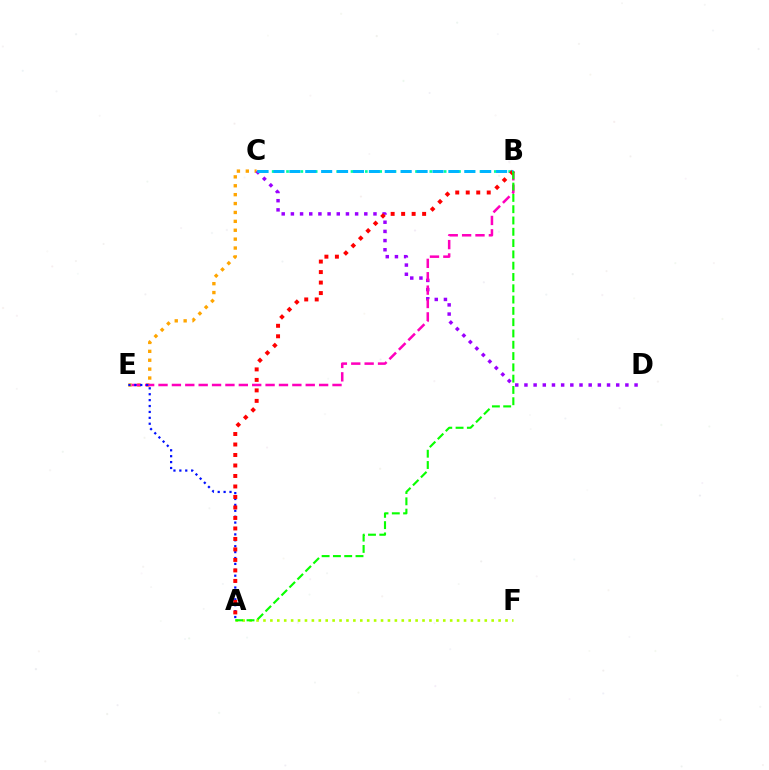{('C', 'E'): [{'color': '#ffa500', 'line_style': 'dotted', 'thickness': 2.42}], ('A', 'F'): [{'color': '#b3ff00', 'line_style': 'dotted', 'thickness': 1.88}], ('C', 'D'): [{'color': '#9b00ff', 'line_style': 'dotted', 'thickness': 2.49}], ('B', 'E'): [{'color': '#ff00bd', 'line_style': 'dashed', 'thickness': 1.82}], ('B', 'C'): [{'color': '#00ff9d', 'line_style': 'dotted', 'thickness': 1.95}, {'color': '#00b5ff', 'line_style': 'dashed', 'thickness': 2.16}], ('A', 'E'): [{'color': '#0010ff', 'line_style': 'dotted', 'thickness': 1.6}], ('A', 'B'): [{'color': '#ff0000', 'line_style': 'dotted', 'thickness': 2.85}, {'color': '#08ff00', 'line_style': 'dashed', 'thickness': 1.53}]}